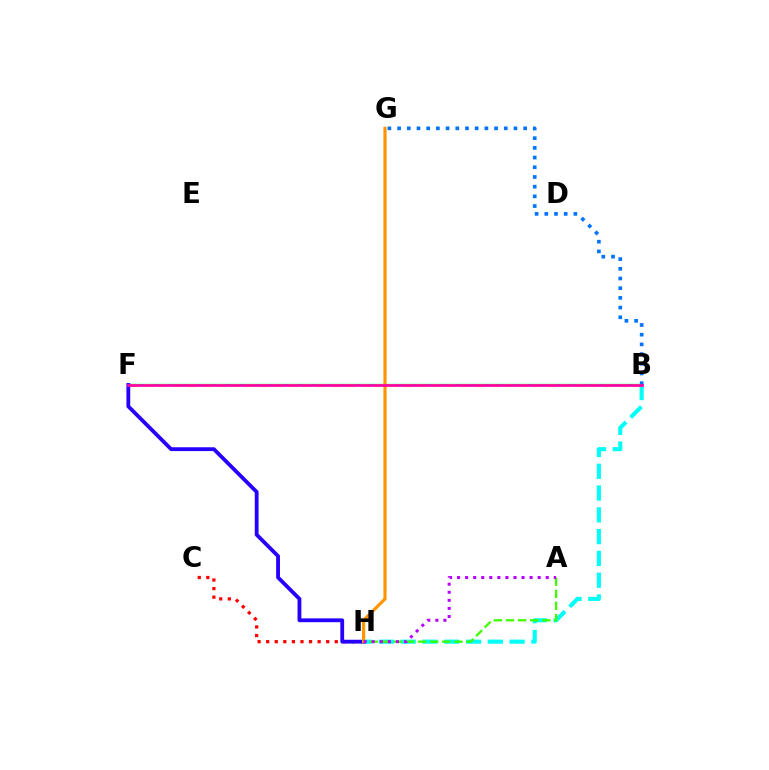{('C', 'H'): [{'color': '#ff0000', 'line_style': 'dotted', 'thickness': 2.33}], ('B', 'F'): [{'color': '#00ff5c', 'line_style': 'solid', 'thickness': 1.73}, {'color': '#d1ff00', 'line_style': 'dashed', 'thickness': 1.95}, {'color': '#ff00ac', 'line_style': 'solid', 'thickness': 1.96}], ('B', 'H'): [{'color': '#00fff6', 'line_style': 'dashed', 'thickness': 2.96}], ('F', 'H'): [{'color': '#2500ff', 'line_style': 'solid', 'thickness': 2.75}], ('G', 'H'): [{'color': '#ff9400', 'line_style': 'solid', 'thickness': 2.28}], ('A', 'H'): [{'color': '#3dff00', 'line_style': 'dashed', 'thickness': 1.64}, {'color': '#b900ff', 'line_style': 'dotted', 'thickness': 2.19}], ('B', 'G'): [{'color': '#0074ff', 'line_style': 'dotted', 'thickness': 2.63}]}